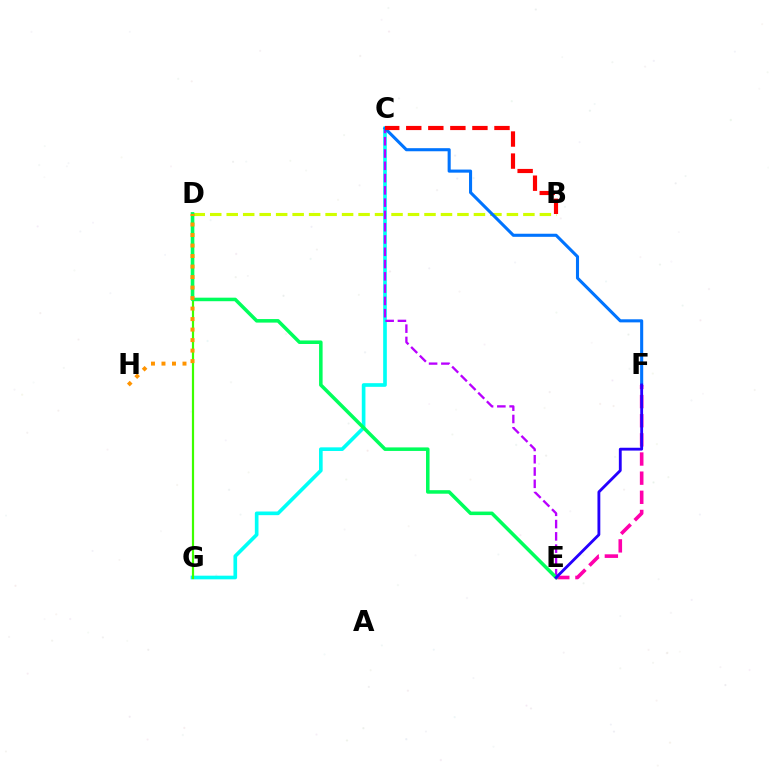{('B', 'D'): [{'color': '#d1ff00', 'line_style': 'dashed', 'thickness': 2.24}], ('C', 'G'): [{'color': '#00fff6', 'line_style': 'solid', 'thickness': 2.63}], ('D', 'G'): [{'color': '#3dff00', 'line_style': 'solid', 'thickness': 1.59}], ('C', 'E'): [{'color': '#b900ff', 'line_style': 'dashed', 'thickness': 1.67}], ('C', 'F'): [{'color': '#0074ff', 'line_style': 'solid', 'thickness': 2.22}], ('E', 'F'): [{'color': '#ff00ac', 'line_style': 'dashed', 'thickness': 2.6}, {'color': '#2500ff', 'line_style': 'solid', 'thickness': 2.05}], ('D', 'E'): [{'color': '#00ff5c', 'line_style': 'solid', 'thickness': 2.55}], ('B', 'C'): [{'color': '#ff0000', 'line_style': 'dashed', 'thickness': 3.0}], ('D', 'H'): [{'color': '#ff9400', 'line_style': 'dotted', 'thickness': 2.85}]}